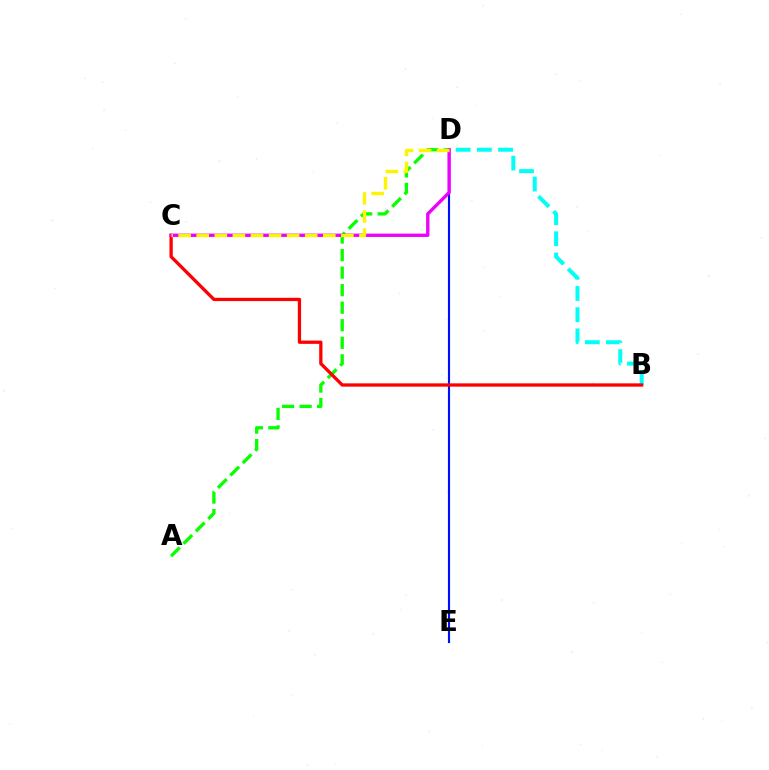{('B', 'D'): [{'color': '#00fff6', 'line_style': 'dashed', 'thickness': 2.88}], ('A', 'D'): [{'color': '#08ff00', 'line_style': 'dashed', 'thickness': 2.38}], ('D', 'E'): [{'color': '#0010ff', 'line_style': 'solid', 'thickness': 1.54}], ('B', 'C'): [{'color': '#ff0000', 'line_style': 'solid', 'thickness': 2.37}], ('C', 'D'): [{'color': '#ee00ff', 'line_style': 'solid', 'thickness': 2.4}, {'color': '#fcf500', 'line_style': 'dashed', 'thickness': 2.46}]}